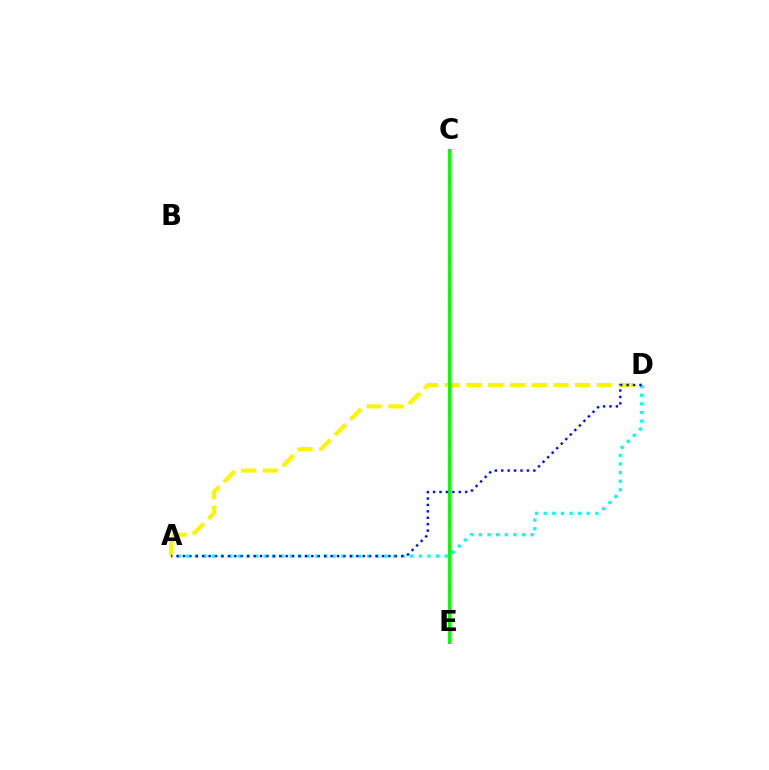{('A', 'D'): [{'color': '#fcf500', 'line_style': 'dashed', 'thickness': 2.95}, {'color': '#00fff6', 'line_style': 'dotted', 'thickness': 2.34}, {'color': '#0010ff', 'line_style': 'dotted', 'thickness': 1.74}], ('C', 'E'): [{'color': '#ee00ff', 'line_style': 'dashed', 'thickness': 2.21}, {'color': '#ff0000', 'line_style': 'dashed', 'thickness': 1.84}, {'color': '#08ff00', 'line_style': 'solid', 'thickness': 2.26}]}